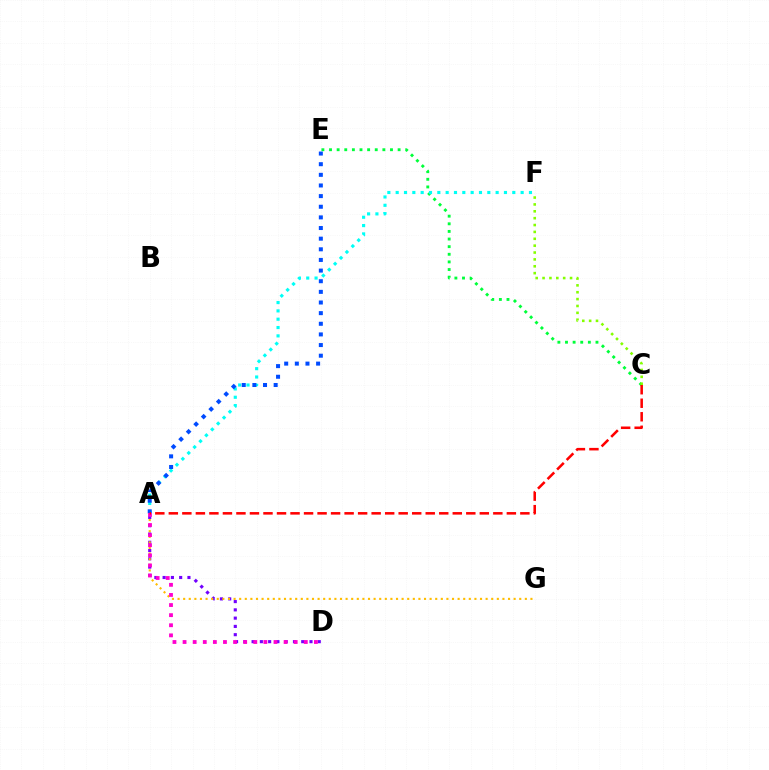{('C', 'E'): [{'color': '#00ff39', 'line_style': 'dotted', 'thickness': 2.07}], ('A', 'D'): [{'color': '#7200ff', 'line_style': 'dotted', 'thickness': 2.25}, {'color': '#ff00cf', 'line_style': 'dotted', 'thickness': 2.75}], ('A', 'F'): [{'color': '#00fff6', 'line_style': 'dotted', 'thickness': 2.26}], ('A', 'E'): [{'color': '#004bff', 'line_style': 'dotted', 'thickness': 2.89}], ('A', 'G'): [{'color': '#ffbd00', 'line_style': 'dotted', 'thickness': 1.52}], ('A', 'C'): [{'color': '#ff0000', 'line_style': 'dashed', 'thickness': 1.84}], ('C', 'F'): [{'color': '#84ff00', 'line_style': 'dotted', 'thickness': 1.87}]}